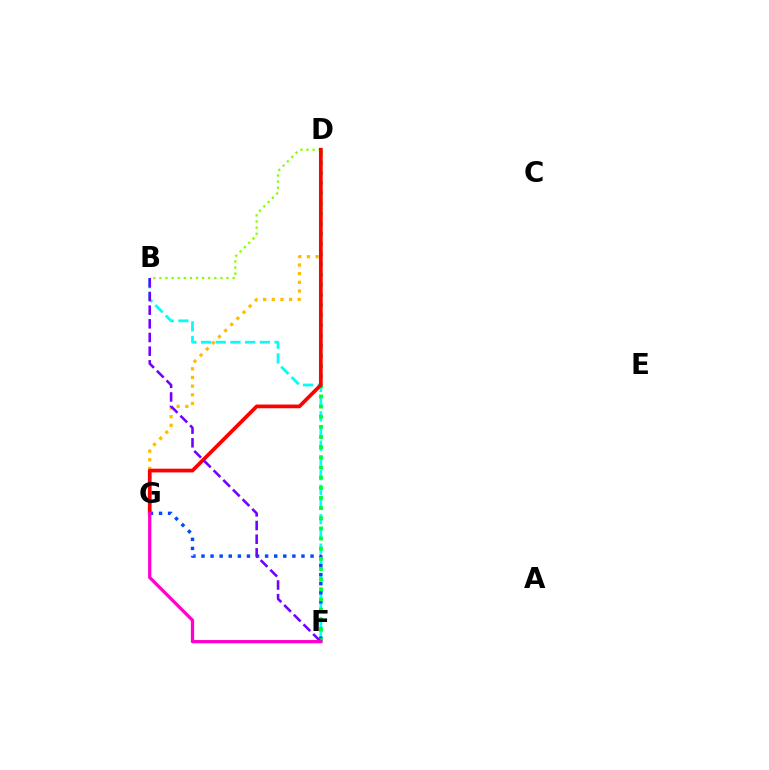{('D', 'G'): [{'color': '#ffbd00', 'line_style': 'dotted', 'thickness': 2.35}, {'color': '#ff0000', 'line_style': 'solid', 'thickness': 2.68}], ('B', 'F'): [{'color': '#00fff6', 'line_style': 'dashed', 'thickness': 2.0}, {'color': '#7200ff', 'line_style': 'dashed', 'thickness': 1.86}], ('F', 'G'): [{'color': '#004bff', 'line_style': 'dotted', 'thickness': 2.47}, {'color': '#ff00cf', 'line_style': 'solid', 'thickness': 2.34}], ('B', 'D'): [{'color': '#84ff00', 'line_style': 'dotted', 'thickness': 1.66}], ('D', 'F'): [{'color': '#00ff39', 'line_style': 'dotted', 'thickness': 2.76}]}